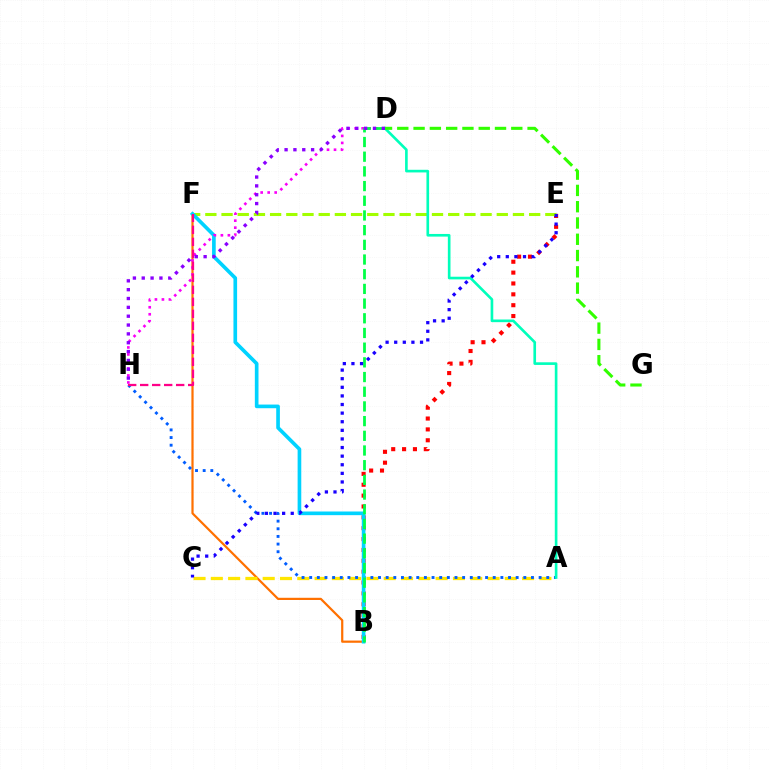{('B', 'E'): [{'color': '#ff0000', 'line_style': 'dotted', 'thickness': 2.95}], ('B', 'F'): [{'color': '#ff7000', 'line_style': 'solid', 'thickness': 1.59}, {'color': '#00d3ff', 'line_style': 'solid', 'thickness': 2.63}], ('A', 'C'): [{'color': '#ffe600', 'line_style': 'dashed', 'thickness': 2.35}], ('E', 'F'): [{'color': '#a2ff00', 'line_style': 'dashed', 'thickness': 2.2}], ('A', 'H'): [{'color': '#005dff', 'line_style': 'dotted', 'thickness': 2.08}], ('A', 'D'): [{'color': '#00ffbb', 'line_style': 'solid', 'thickness': 1.91}], ('D', 'G'): [{'color': '#31ff00', 'line_style': 'dashed', 'thickness': 2.21}], ('D', 'H'): [{'color': '#fa00f9', 'line_style': 'dotted', 'thickness': 1.9}, {'color': '#8a00ff', 'line_style': 'dotted', 'thickness': 2.4}], ('B', 'D'): [{'color': '#00ff45', 'line_style': 'dashed', 'thickness': 2.0}], ('F', 'H'): [{'color': '#ff0088', 'line_style': 'dashed', 'thickness': 1.63}], ('C', 'E'): [{'color': '#1900ff', 'line_style': 'dotted', 'thickness': 2.34}]}